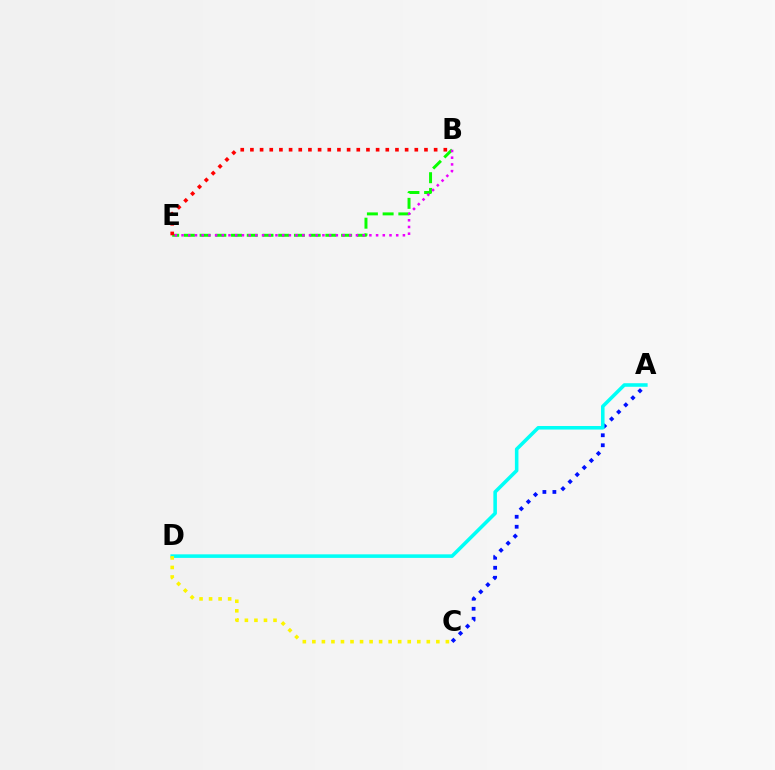{('A', 'C'): [{'color': '#0010ff', 'line_style': 'dotted', 'thickness': 2.72}], ('A', 'D'): [{'color': '#00fff6', 'line_style': 'solid', 'thickness': 2.56}], ('B', 'E'): [{'color': '#08ff00', 'line_style': 'dashed', 'thickness': 2.14}, {'color': '#ff0000', 'line_style': 'dotted', 'thickness': 2.63}, {'color': '#ee00ff', 'line_style': 'dotted', 'thickness': 1.82}], ('C', 'D'): [{'color': '#fcf500', 'line_style': 'dotted', 'thickness': 2.59}]}